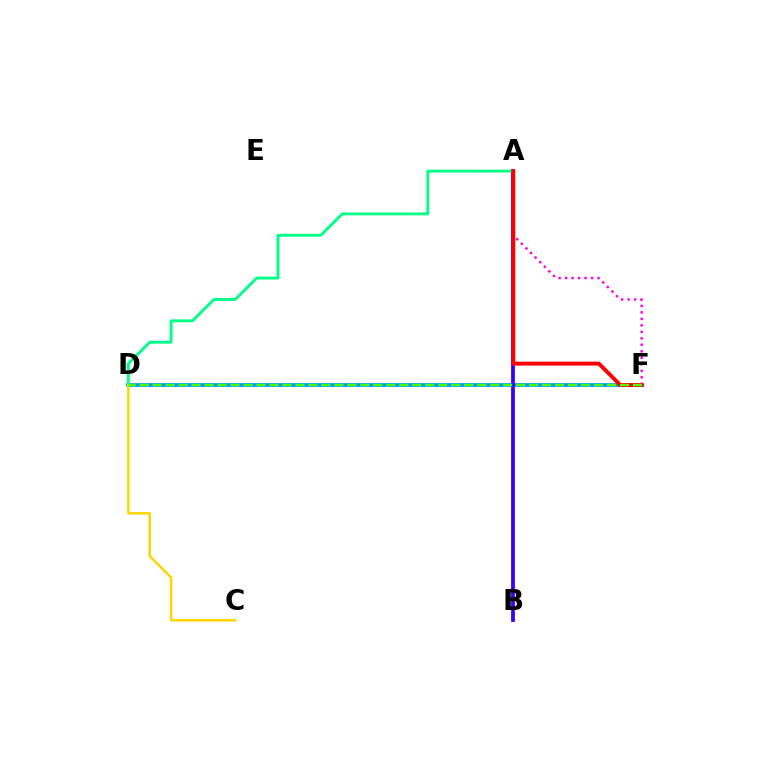{('D', 'F'): [{'color': '#009eff', 'line_style': 'solid', 'thickness': 2.76}, {'color': '#4fff00', 'line_style': 'dashed', 'thickness': 1.76}], ('A', 'B'): [{'color': '#3700ff', 'line_style': 'solid', 'thickness': 2.72}], ('A', 'D'): [{'color': '#00ff86', 'line_style': 'solid', 'thickness': 2.07}], ('A', 'F'): [{'color': '#ff00ed', 'line_style': 'dotted', 'thickness': 1.76}, {'color': '#ff0000', 'line_style': 'solid', 'thickness': 2.81}], ('C', 'D'): [{'color': '#ffd500', 'line_style': 'solid', 'thickness': 1.78}]}